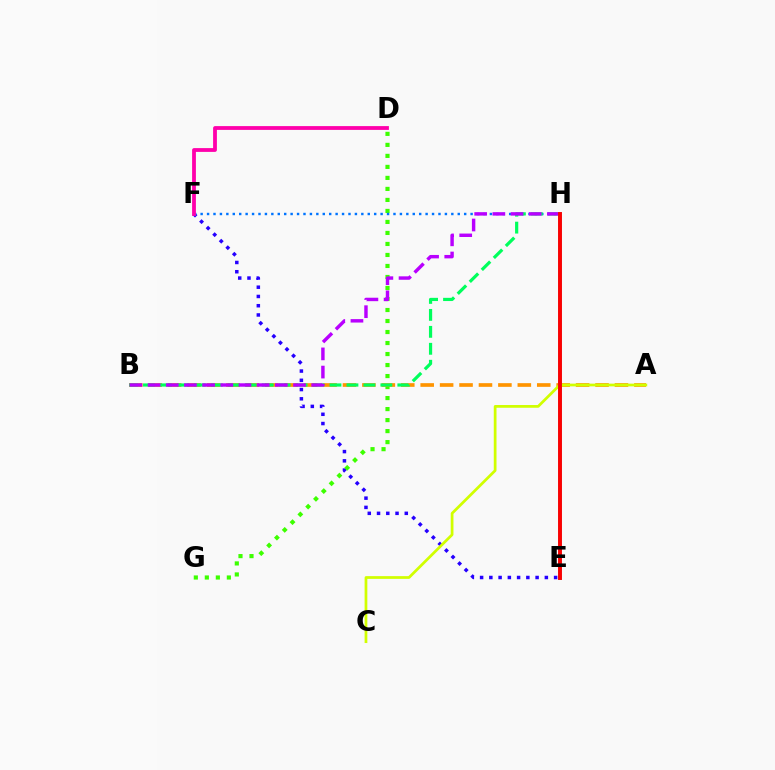{('E', 'F'): [{'color': '#2500ff', 'line_style': 'dotted', 'thickness': 2.51}], ('D', 'G'): [{'color': '#3dff00', 'line_style': 'dotted', 'thickness': 2.99}], ('A', 'B'): [{'color': '#ff9400', 'line_style': 'dashed', 'thickness': 2.64}], ('F', 'H'): [{'color': '#0074ff', 'line_style': 'dotted', 'thickness': 1.75}], ('B', 'H'): [{'color': '#00ff5c', 'line_style': 'dashed', 'thickness': 2.3}, {'color': '#b900ff', 'line_style': 'dashed', 'thickness': 2.47}], ('A', 'C'): [{'color': '#d1ff00', 'line_style': 'solid', 'thickness': 1.97}], ('E', 'H'): [{'color': '#00fff6', 'line_style': 'solid', 'thickness': 2.72}, {'color': '#ff0000', 'line_style': 'solid', 'thickness': 2.81}], ('D', 'F'): [{'color': '#ff00ac', 'line_style': 'solid', 'thickness': 2.74}]}